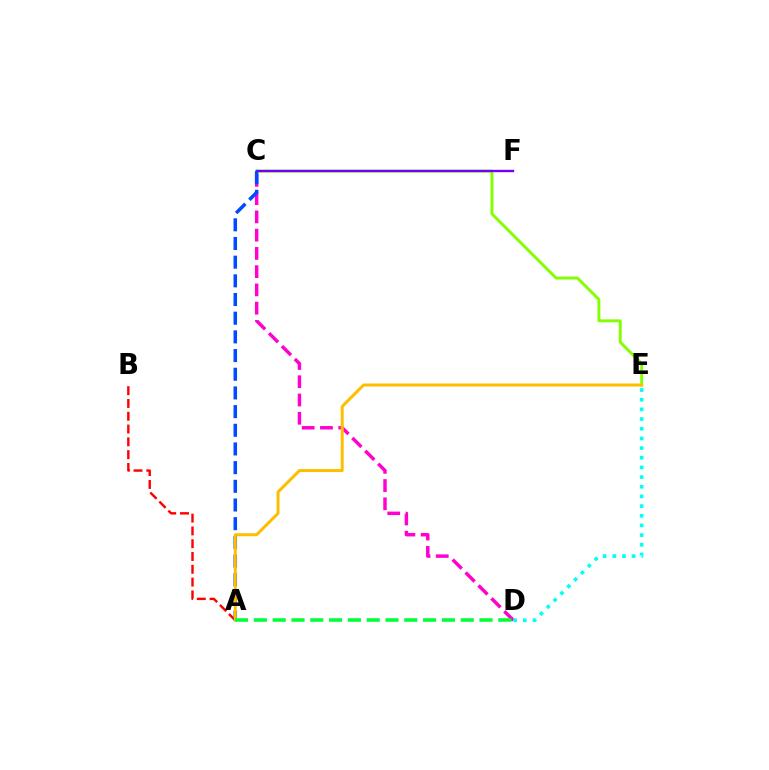{('C', 'E'): [{'color': '#84ff00', 'line_style': 'solid', 'thickness': 2.1}], ('C', 'F'): [{'color': '#7200ff', 'line_style': 'solid', 'thickness': 1.7}], ('A', 'B'): [{'color': '#ff0000', 'line_style': 'dashed', 'thickness': 1.74}], ('C', 'D'): [{'color': '#ff00cf', 'line_style': 'dashed', 'thickness': 2.48}], ('A', 'C'): [{'color': '#004bff', 'line_style': 'dashed', 'thickness': 2.54}], ('A', 'E'): [{'color': '#ffbd00', 'line_style': 'solid', 'thickness': 2.14}], ('D', 'E'): [{'color': '#00fff6', 'line_style': 'dotted', 'thickness': 2.63}], ('A', 'D'): [{'color': '#00ff39', 'line_style': 'dashed', 'thickness': 2.55}]}